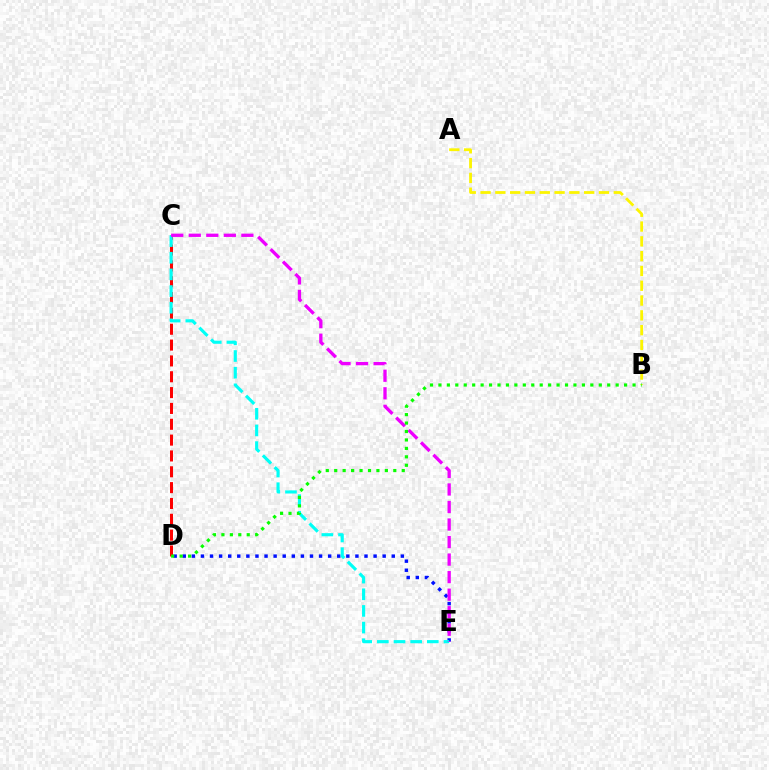{('A', 'B'): [{'color': '#fcf500', 'line_style': 'dashed', 'thickness': 2.01}], ('C', 'D'): [{'color': '#ff0000', 'line_style': 'dashed', 'thickness': 2.15}], ('D', 'E'): [{'color': '#0010ff', 'line_style': 'dotted', 'thickness': 2.47}], ('C', 'E'): [{'color': '#00fff6', 'line_style': 'dashed', 'thickness': 2.26}, {'color': '#ee00ff', 'line_style': 'dashed', 'thickness': 2.38}], ('B', 'D'): [{'color': '#08ff00', 'line_style': 'dotted', 'thickness': 2.29}]}